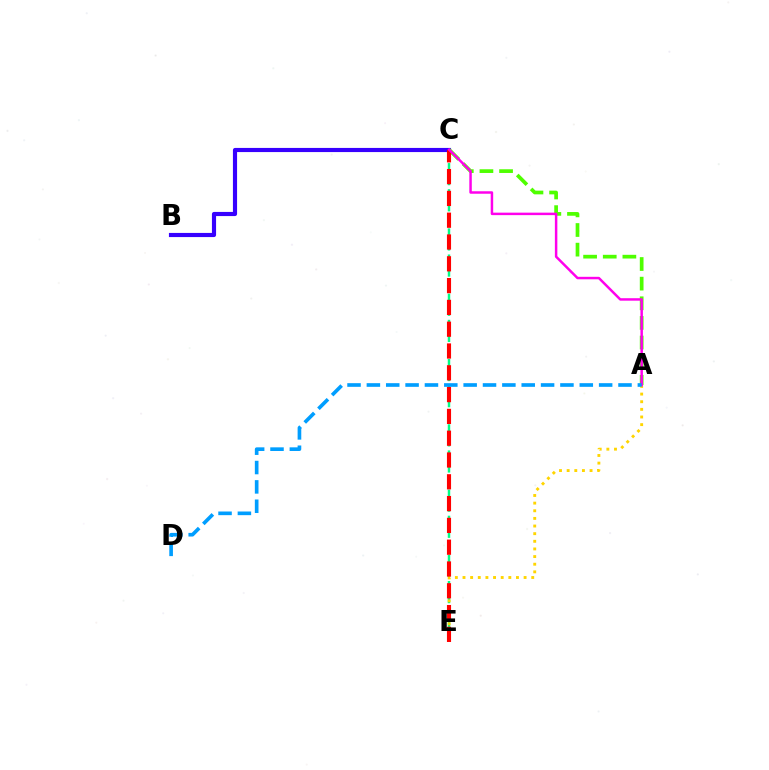{('B', 'C'): [{'color': '#3700ff', 'line_style': 'solid', 'thickness': 2.99}], ('C', 'E'): [{'color': '#00ff86', 'line_style': 'dashed', 'thickness': 1.77}, {'color': '#ff0000', 'line_style': 'dashed', 'thickness': 2.96}], ('A', 'C'): [{'color': '#4fff00', 'line_style': 'dashed', 'thickness': 2.67}, {'color': '#ff00ed', 'line_style': 'solid', 'thickness': 1.78}], ('A', 'E'): [{'color': '#ffd500', 'line_style': 'dotted', 'thickness': 2.07}], ('A', 'D'): [{'color': '#009eff', 'line_style': 'dashed', 'thickness': 2.63}]}